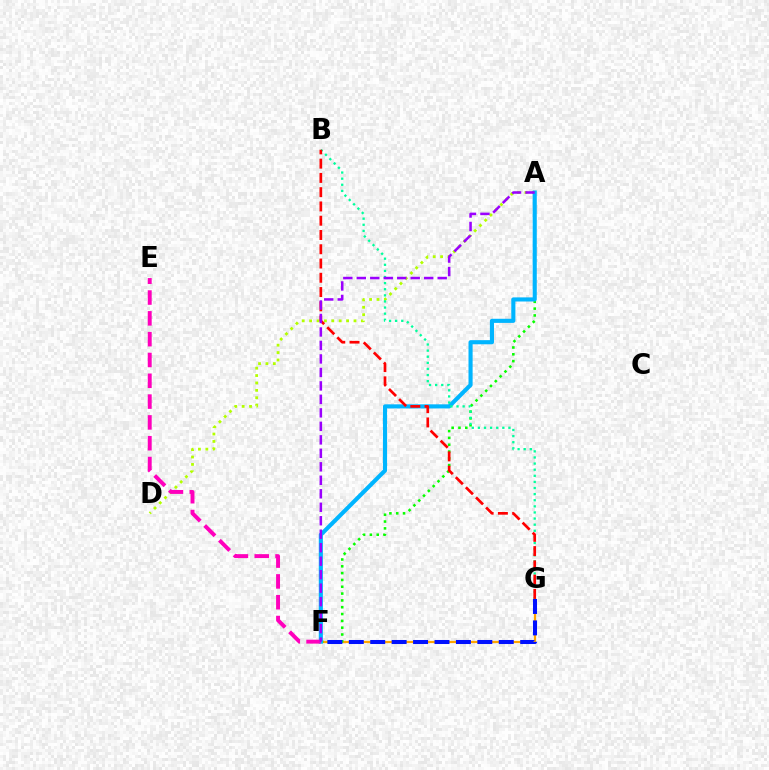{('F', 'G'): [{'color': '#ffa500', 'line_style': 'solid', 'thickness': 1.59}, {'color': '#0010ff', 'line_style': 'dashed', 'thickness': 2.91}], ('A', 'D'): [{'color': '#b3ff00', 'line_style': 'dotted', 'thickness': 2.01}], ('A', 'F'): [{'color': '#08ff00', 'line_style': 'dotted', 'thickness': 1.85}, {'color': '#00b5ff', 'line_style': 'solid', 'thickness': 2.96}, {'color': '#9b00ff', 'line_style': 'dashed', 'thickness': 1.83}], ('E', 'F'): [{'color': '#ff00bd', 'line_style': 'dashed', 'thickness': 2.83}], ('B', 'G'): [{'color': '#00ff9d', 'line_style': 'dotted', 'thickness': 1.66}, {'color': '#ff0000', 'line_style': 'dashed', 'thickness': 1.94}]}